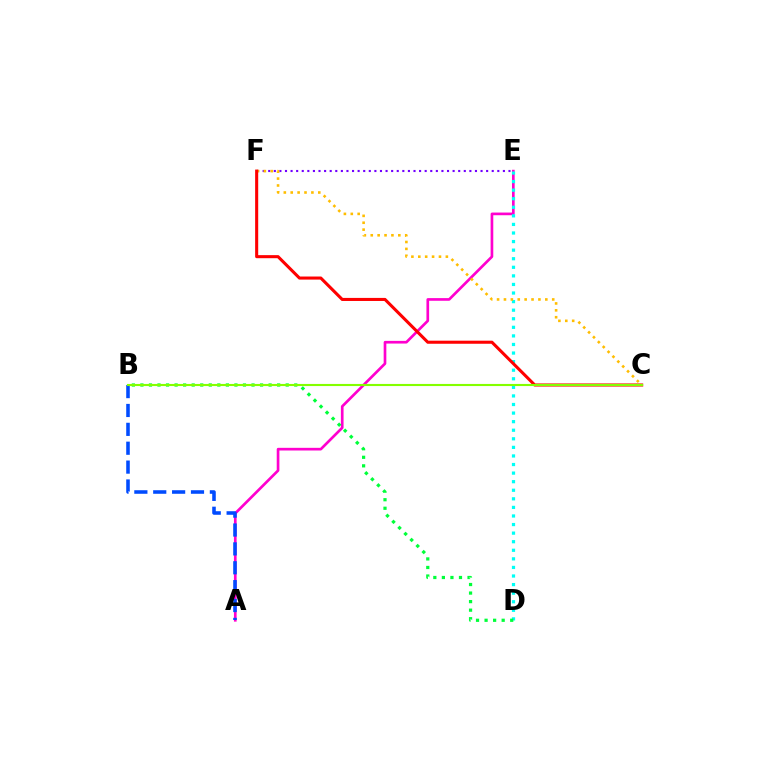{('A', 'E'): [{'color': '#ff00cf', 'line_style': 'solid', 'thickness': 1.93}], ('E', 'F'): [{'color': '#7200ff', 'line_style': 'dotted', 'thickness': 1.52}], ('D', 'E'): [{'color': '#00fff6', 'line_style': 'dotted', 'thickness': 2.33}], ('C', 'F'): [{'color': '#ffbd00', 'line_style': 'dotted', 'thickness': 1.87}, {'color': '#ff0000', 'line_style': 'solid', 'thickness': 2.21}], ('A', 'B'): [{'color': '#004bff', 'line_style': 'dashed', 'thickness': 2.56}], ('B', 'D'): [{'color': '#00ff39', 'line_style': 'dotted', 'thickness': 2.32}], ('B', 'C'): [{'color': '#84ff00', 'line_style': 'solid', 'thickness': 1.53}]}